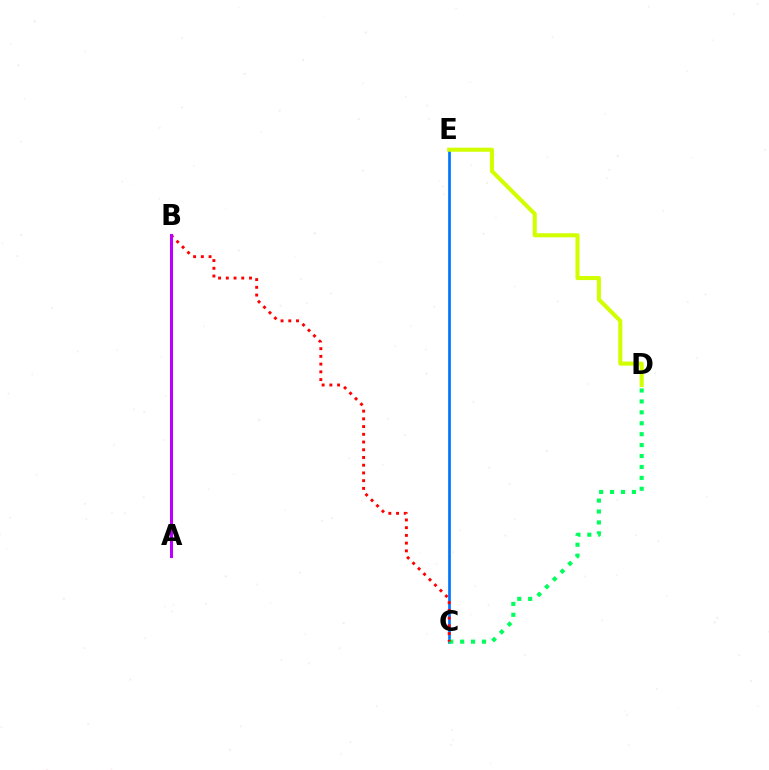{('C', 'E'): [{'color': '#0074ff', 'line_style': 'solid', 'thickness': 1.93}], ('C', 'D'): [{'color': '#00ff5c', 'line_style': 'dotted', 'thickness': 2.97}], ('D', 'E'): [{'color': '#d1ff00', 'line_style': 'solid', 'thickness': 2.94}], ('B', 'C'): [{'color': '#ff0000', 'line_style': 'dotted', 'thickness': 2.1}], ('A', 'B'): [{'color': '#b900ff', 'line_style': 'solid', 'thickness': 2.19}]}